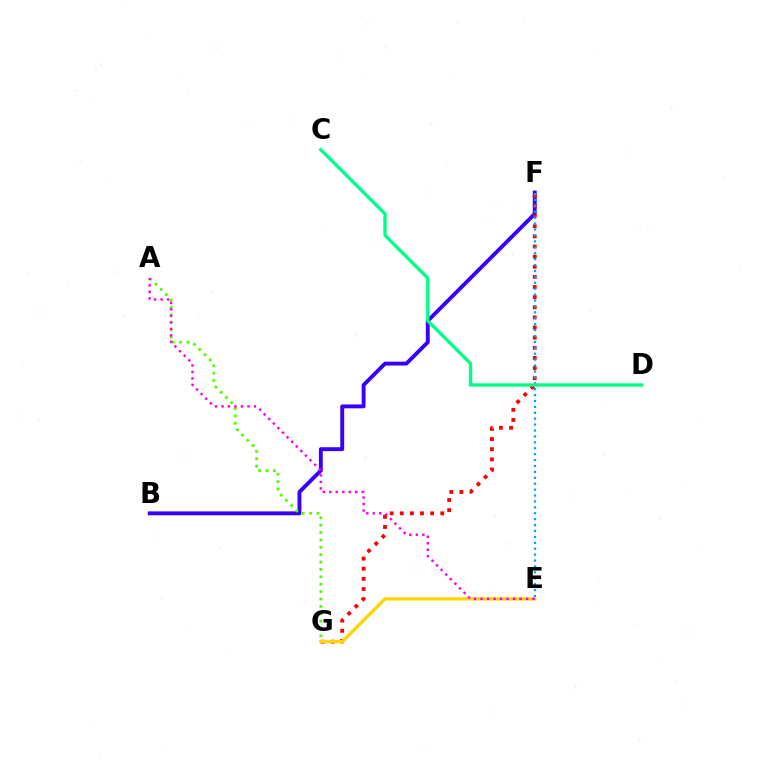{('B', 'F'): [{'color': '#3700ff', 'line_style': 'solid', 'thickness': 2.8}], ('F', 'G'): [{'color': '#ff0000', 'line_style': 'dotted', 'thickness': 2.75}], ('E', 'G'): [{'color': '#ffd500', 'line_style': 'solid', 'thickness': 2.36}], ('A', 'G'): [{'color': '#4fff00', 'line_style': 'dotted', 'thickness': 2.0}], ('A', 'E'): [{'color': '#ff00ed', 'line_style': 'dotted', 'thickness': 1.76}], ('E', 'F'): [{'color': '#009eff', 'line_style': 'dotted', 'thickness': 1.61}], ('C', 'D'): [{'color': '#00ff86', 'line_style': 'solid', 'thickness': 2.42}]}